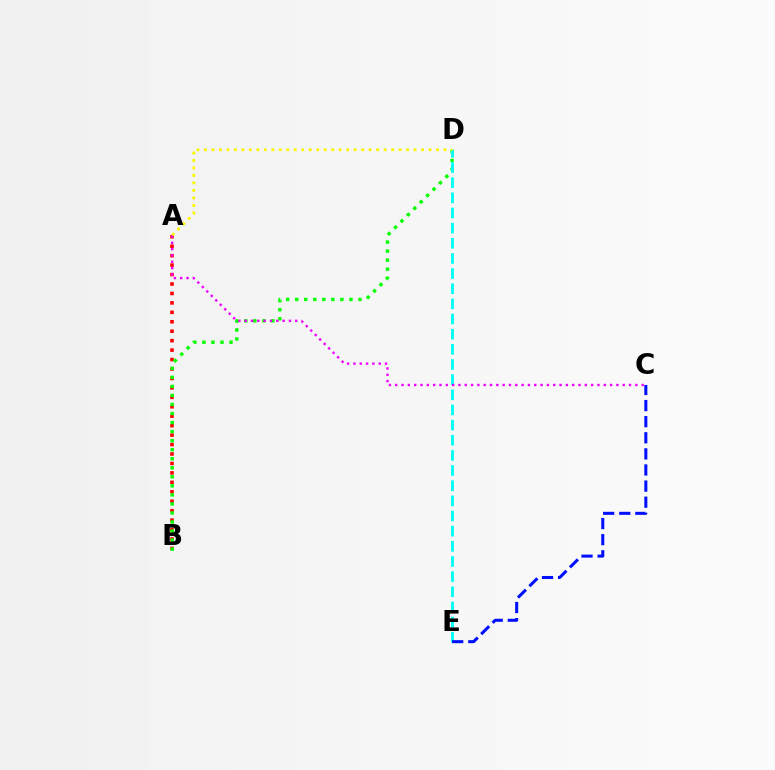{('A', 'B'): [{'color': '#ff0000', 'line_style': 'dotted', 'thickness': 2.57}], ('B', 'D'): [{'color': '#08ff00', 'line_style': 'dotted', 'thickness': 2.46}], ('D', 'E'): [{'color': '#00fff6', 'line_style': 'dashed', 'thickness': 2.06}], ('A', 'C'): [{'color': '#ee00ff', 'line_style': 'dotted', 'thickness': 1.72}], ('A', 'D'): [{'color': '#fcf500', 'line_style': 'dotted', 'thickness': 2.03}], ('C', 'E'): [{'color': '#0010ff', 'line_style': 'dashed', 'thickness': 2.19}]}